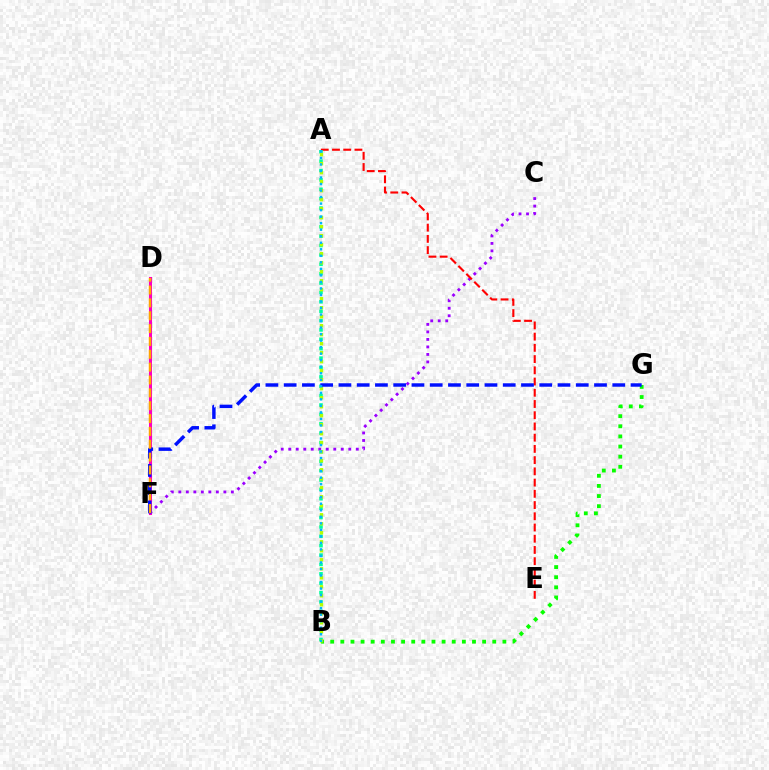{('D', 'F'): [{'color': '#ff00bd', 'line_style': 'solid', 'thickness': 2.19}, {'color': '#ffa500', 'line_style': 'dashed', 'thickness': 1.75}], ('C', 'F'): [{'color': '#9b00ff', 'line_style': 'dotted', 'thickness': 2.04}], ('A', 'E'): [{'color': '#ff0000', 'line_style': 'dashed', 'thickness': 1.53}], ('A', 'B'): [{'color': '#00ff9d', 'line_style': 'dotted', 'thickness': 2.55}, {'color': '#b3ff00', 'line_style': 'dotted', 'thickness': 2.45}, {'color': '#00b5ff', 'line_style': 'dotted', 'thickness': 1.77}], ('B', 'G'): [{'color': '#08ff00', 'line_style': 'dotted', 'thickness': 2.75}], ('F', 'G'): [{'color': '#0010ff', 'line_style': 'dashed', 'thickness': 2.48}]}